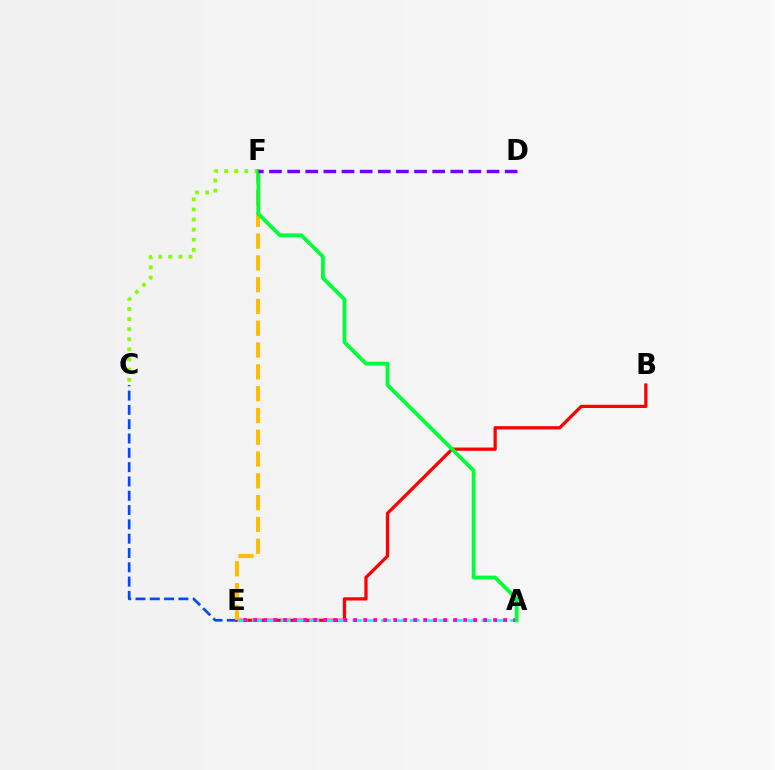{('C', 'E'): [{'color': '#004bff', 'line_style': 'dashed', 'thickness': 1.94}], ('B', 'E'): [{'color': '#ff0000', 'line_style': 'solid', 'thickness': 2.35}], ('A', 'E'): [{'color': '#00fff6', 'line_style': 'dashed', 'thickness': 1.95}, {'color': '#ff00cf', 'line_style': 'dotted', 'thickness': 2.72}], ('E', 'F'): [{'color': '#ffbd00', 'line_style': 'dashed', 'thickness': 2.96}], ('C', 'F'): [{'color': '#84ff00', 'line_style': 'dotted', 'thickness': 2.74}], ('A', 'F'): [{'color': '#00ff39', 'line_style': 'solid', 'thickness': 2.73}], ('D', 'F'): [{'color': '#7200ff', 'line_style': 'dashed', 'thickness': 2.46}]}